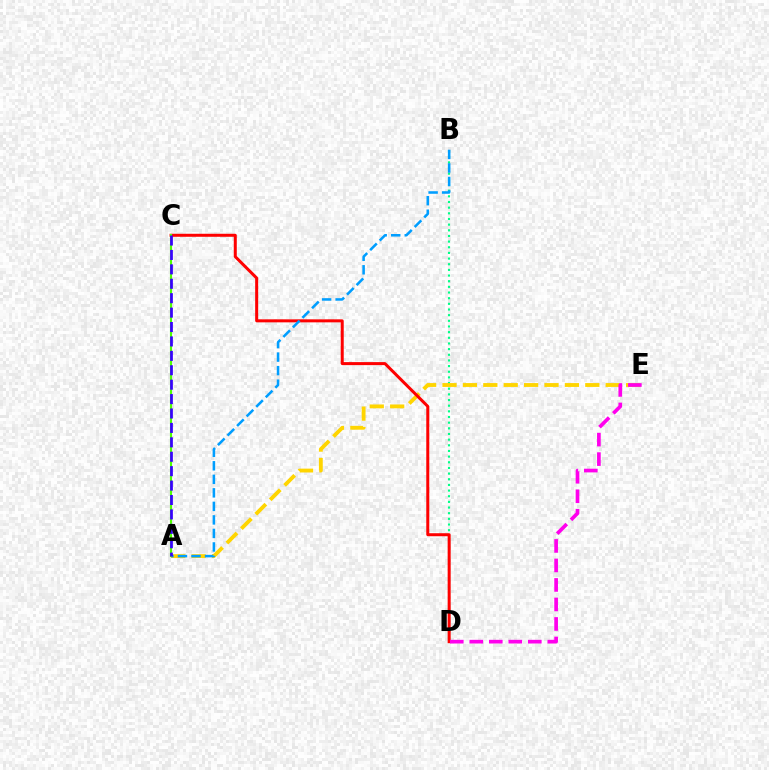{('B', 'D'): [{'color': '#00ff86', 'line_style': 'dotted', 'thickness': 1.54}], ('A', 'E'): [{'color': '#ffd500', 'line_style': 'dashed', 'thickness': 2.77}], ('C', 'D'): [{'color': '#ff0000', 'line_style': 'solid', 'thickness': 2.17}], ('A', 'B'): [{'color': '#009eff', 'line_style': 'dashed', 'thickness': 1.84}], ('A', 'C'): [{'color': '#4fff00', 'line_style': 'solid', 'thickness': 1.53}, {'color': '#3700ff', 'line_style': 'dashed', 'thickness': 1.96}], ('D', 'E'): [{'color': '#ff00ed', 'line_style': 'dashed', 'thickness': 2.65}]}